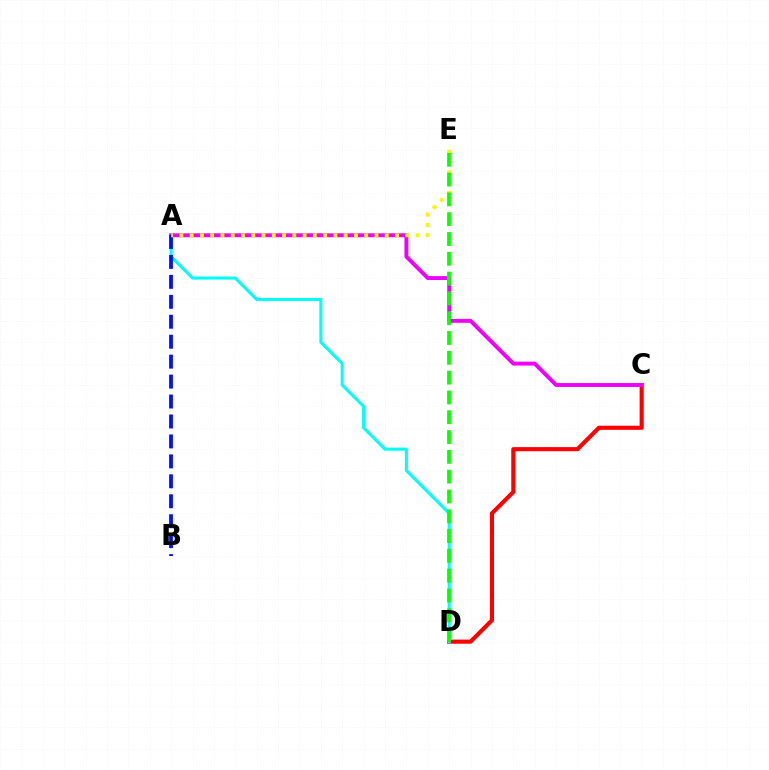{('C', 'D'): [{'color': '#ff0000', 'line_style': 'solid', 'thickness': 2.96}], ('A', 'D'): [{'color': '#00fff6', 'line_style': 'solid', 'thickness': 2.2}], ('A', 'C'): [{'color': '#ee00ff', 'line_style': 'solid', 'thickness': 2.82}], ('A', 'B'): [{'color': '#0010ff', 'line_style': 'dashed', 'thickness': 2.71}], ('A', 'E'): [{'color': '#fcf500', 'line_style': 'dotted', 'thickness': 2.79}], ('D', 'E'): [{'color': '#08ff00', 'line_style': 'dashed', 'thickness': 2.69}]}